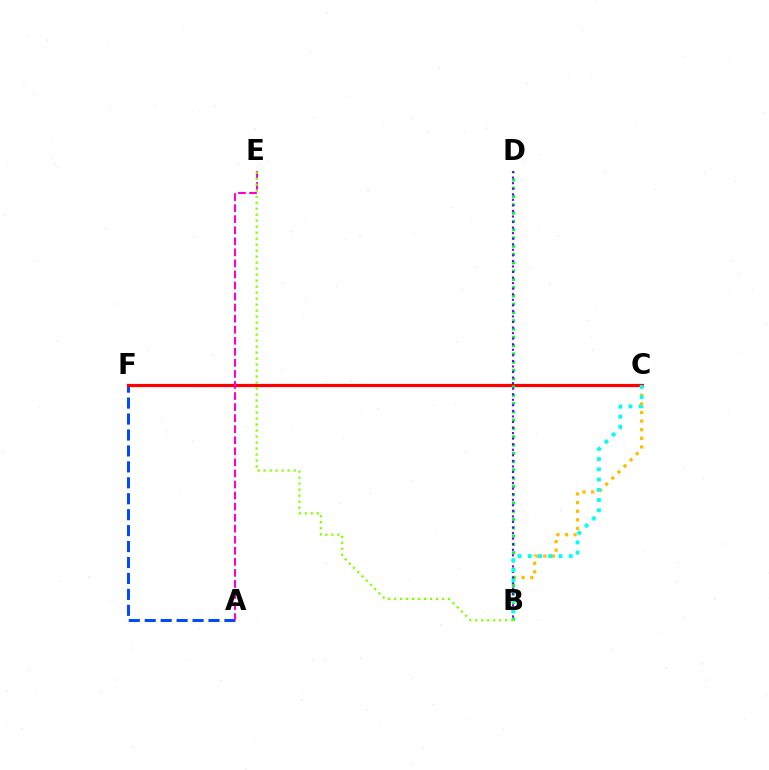{('A', 'F'): [{'color': '#004bff', 'line_style': 'dashed', 'thickness': 2.17}], ('C', 'F'): [{'color': '#ff0000', 'line_style': 'solid', 'thickness': 2.3}], ('A', 'E'): [{'color': '#ff00cf', 'line_style': 'dashed', 'thickness': 1.5}], ('B', 'C'): [{'color': '#ffbd00', 'line_style': 'dotted', 'thickness': 2.34}, {'color': '#00fff6', 'line_style': 'dotted', 'thickness': 2.78}], ('B', 'D'): [{'color': '#00ff39', 'line_style': 'dotted', 'thickness': 2.25}, {'color': '#7200ff', 'line_style': 'dotted', 'thickness': 1.51}], ('B', 'E'): [{'color': '#84ff00', 'line_style': 'dotted', 'thickness': 1.63}]}